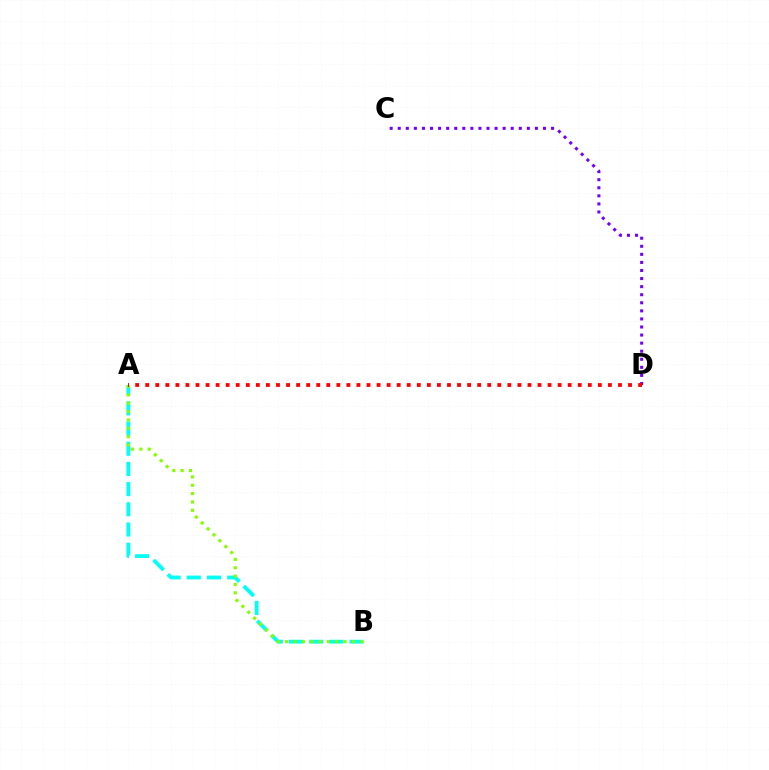{('A', 'B'): [{'color': '#00fff6', 'line_style': 'dashed', 'thickness': 2.74}, {'color': '#84ff00', 'line_style': 'dotted', 'thickness': 2.27}], ('C', 'D'): [{'color': '#7200ff', 'line_style': 'dotted', 'thickness': 2.19}], ('A', 'D'): [{'color': '#ff0000', 'line_style': 'dotted', 'thickness': 2.73}]}